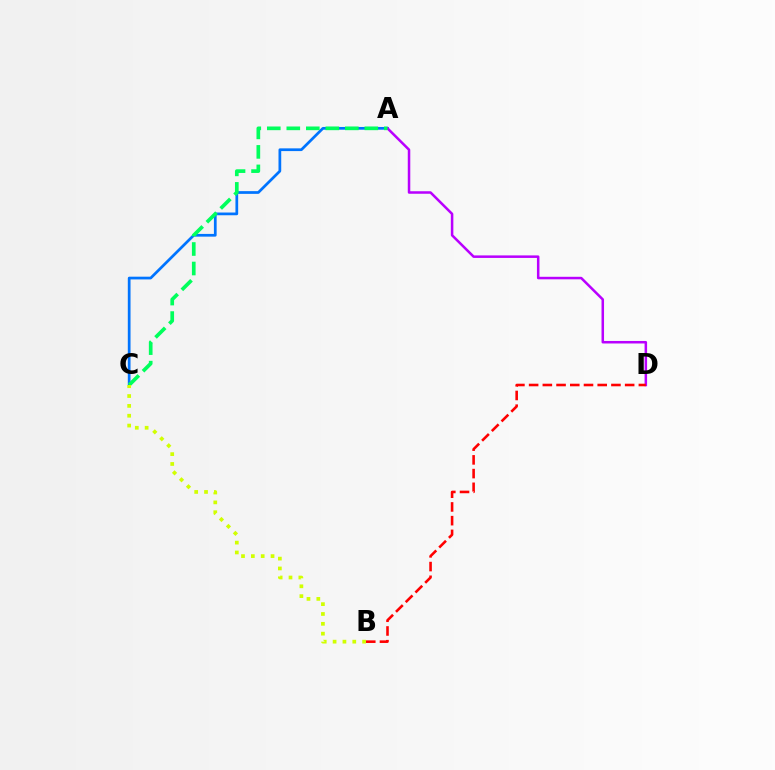{('A', 'C'): [{'color': '#0074ff', 'line_style': 'solid', 'thickness': 1.96}, {'color': '#00ff5c', 'line_style': 'dashed', 'thickness': 2.65}], ('A', 'D'): [{'color': '#b900ff', 'line_style': 'solid', 'thickness': 1.81}], ('B', 'D'): [{'color': '#ff0000', 'line_style': 'dashed', 'thickness': 1.86}], ('B', 'C'): [{'color': '#d1ff00', 'line_style': 'dotted', 'thickness': 2.67}]}